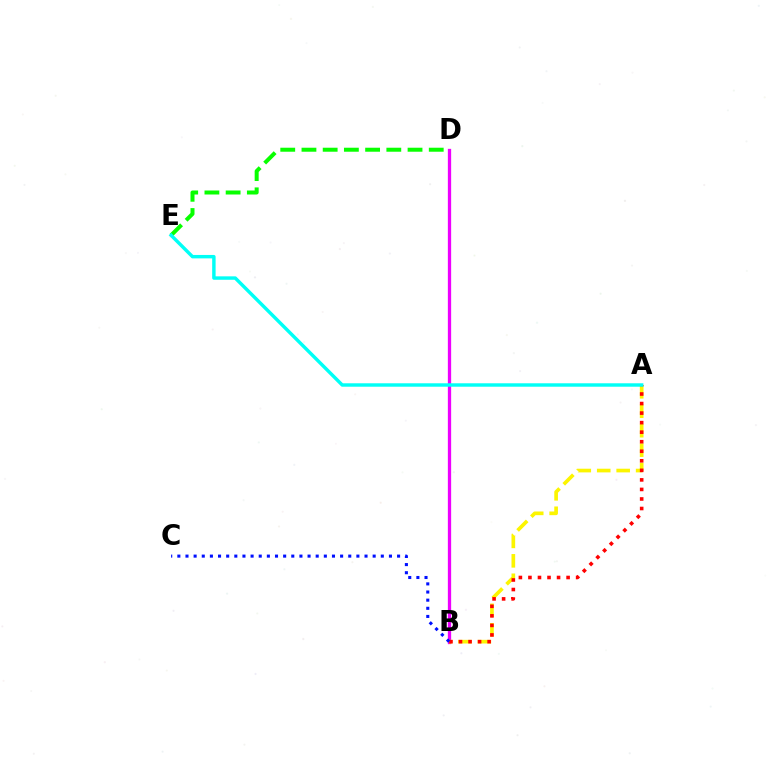{('B', 'D'): [{'color': '#ee00ff', 'line_style': 'solid', 'thickness': 2.37}], ('A', 'B'): [{'color': '#fcf500', 'line_style': 'dashed', 'thickness': 2.64}, {'color': '#ff0000', 'line_style': 'dotted', 'thickness': 2.59}], ('B', 'C'): [{'color': '#0010ff', 'line_style': 'dotted', 'thickness': 2.21}], ('D', 'E'): [{'color': '#08ff00', 'line_style': 'dashed', 'thickness': 2.88}], ('A', 'E'): [{'color': '#00fff6', 'line_style': 'solid', 'thickness': 2.47}]}